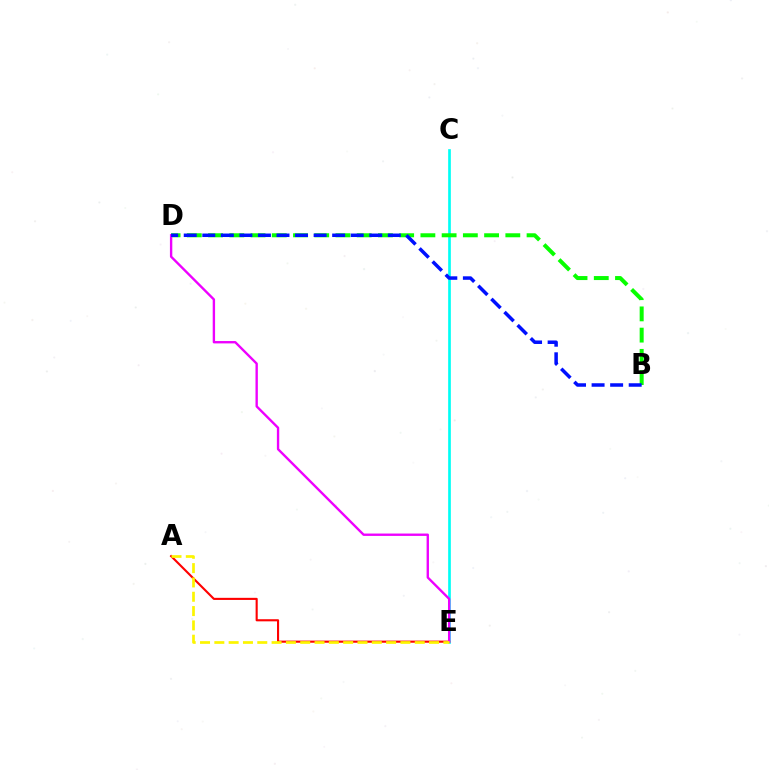{('C', 'E'): [{'color': '#00fff6', 'line_style': 'solid', 'thickness': 1.93}], ('B', 'D'): [{'color': '#08ff00', 'line_style': 'dashed', 'thickness': 2.88}, {'color': '#0010ff', 'line_style': 'dashed', 'thickness': 2.52}], ('A', 'E'): [{'color': '#ff0000', 'line_style': 'solid', 'thickness': 1.52}, {'color': '#fcf500', 'line_style': 'dashed', 'thickness': 1.94}], ('D', 'E'): [{'color': '#ee00ff', 'line_style': 'solid', 'thickness': 1.71}]}